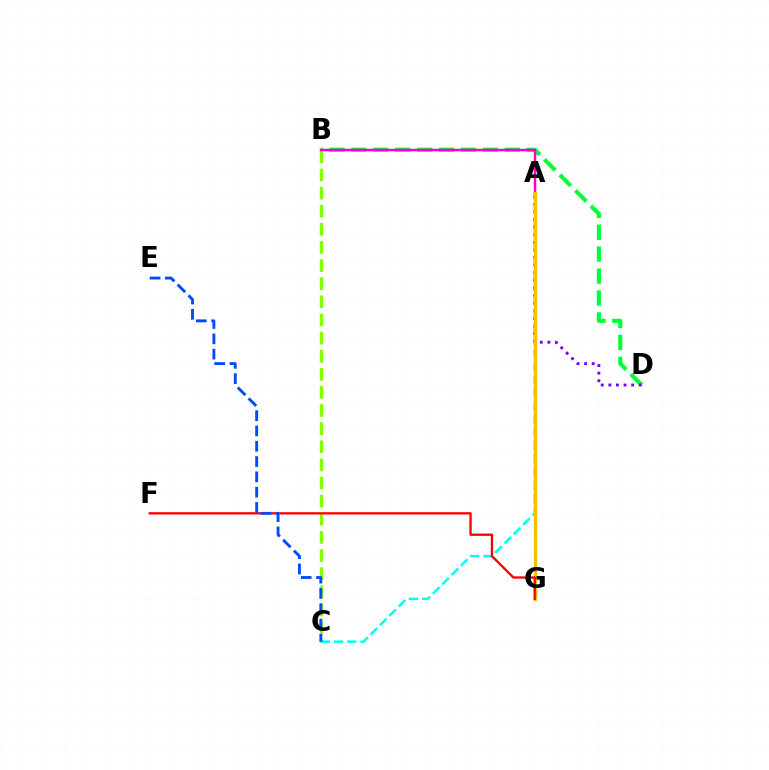{('B', 'D'): [{'color': '#00ff39', 'line_style': 'dashed', 'thickness': 2.98}], ('B', 'C'): [{'color': '#84ff00', 'line_style': 'dashed', 'thickness': 2.46}], ('A', 'D'): [{'color': '#7200ff', 'line_style': 'dotted', 'thickness': 2.06}], ('A', 'C'): [{'color': '#00fff6', 'line_style': 'dashed', 'thickness': 1.79}], ('A', 'B'): [{'color': '#ff00cf', 'line_style': 'solid', 'thickness': 1.8}], ('A', 'G'): [{'color': '#ffbd00', 'line_style': 'solid', 'thickness': 2.42}], ('F', 'G'): [{'color': '#ff0000', 'line_style': 'solid', 'thickness': 1.67}], ('C', 'E'): [{'color': '#004bff', 'line_style': 'dashed', 'thickness': 2.08}]}